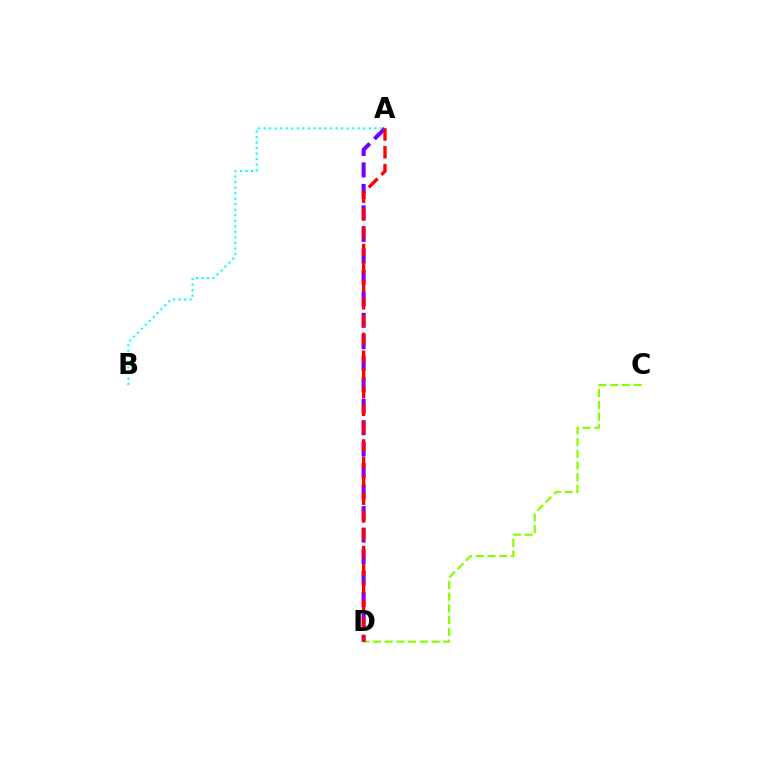{('C', 'D'): [{'color': '#84ff00', 'line_style': 'dashed', 'thickness': 1.59}], ('A', 'D'): [{'color': '#7200ff', 'line_style': 'dashed', 'thickness': 2.92}, {'color': '#ff0000', 'line_style': 'dashed', 'thickness': 2.41}], ('A', 'B'): [{'color': '#00fff6', 'line_style': 'dotted', 'thickness': 1.5}]}